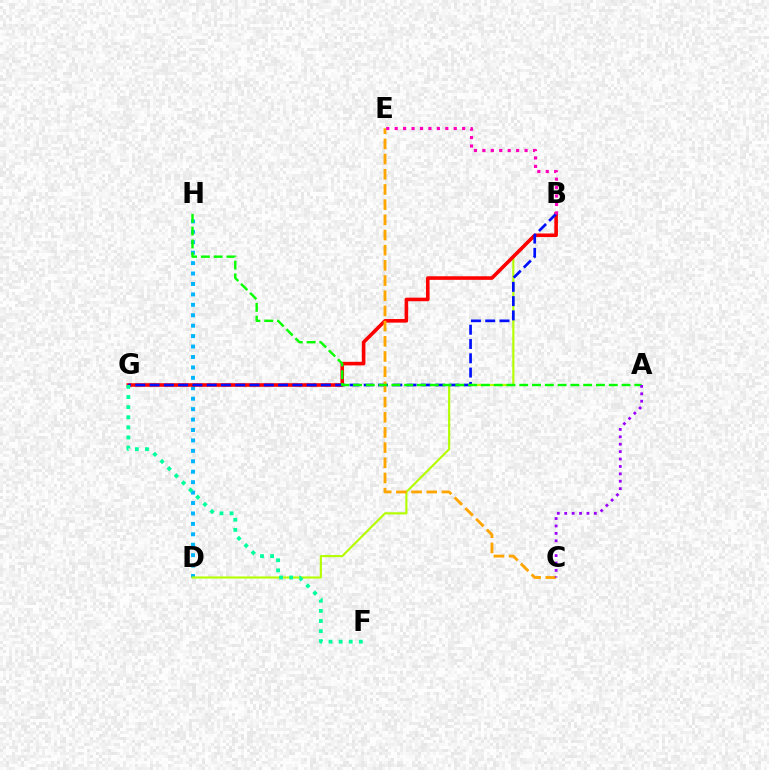{('D', 'H'): [{'color': '#00b5ff', 'line_style': 'dotted', 'thickness': 2.83}], ('B', 'D'): [{'color': '#b3ff00', 'line_style': 'solid', 'thickness': 1.53}], ('B', 'G'): [{'color': '#ff0000', 'line_style': 'solid', 'thickness': 2.59}, {'color': '#0010ff', 'line_style': 'dashed', 'thickness': 1.94}], ('C', 'E'): [{'color': '#ffa500', 'line_style': 'dashed', 'thickness': 2.06}], ('B', 'E'): [{'color': '#ff00bd', 'line_style': 'dotted', 'thickness': 2.29}], ('A', 'H'): [{'color': '#08ff00', 'line_style': 'dashed', 'thickness': 1.74}], ('F', 'G'): [{'color': '#00ff9d', 'line_style': 'dotted', 'thickness': 2.75}], ('A', 'C'): [{'color': '#9b00ff', 'line_style': 'dotted', 'thickness': 2.01}]}